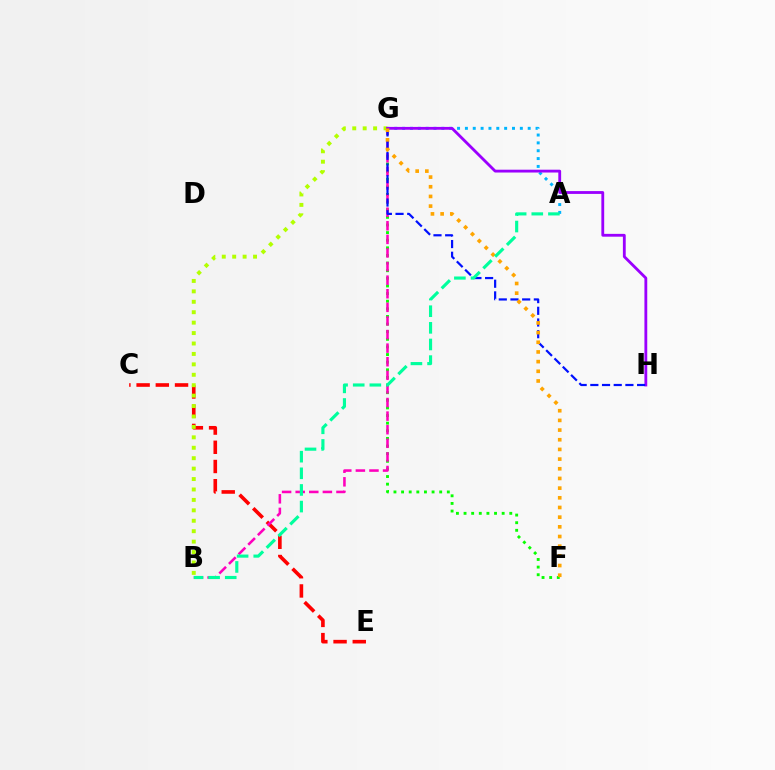{('C', 'E'): [{'color': '#ff0000', 'line_style': 'dashed', 'thickness': 2.61}], ('B', 'G'): [{'color': '#b3ff00', 'line_style': 'dotted', 'thickness': 2.83}, {'color': '#ff00bd', 'line_style': 'dashed', 'thickness': 1.85}], ('A', 'G'): [{'color': '#00b5ff', 'line_style': 'dotted', 'thickness': 2.13}], ('F', 'G'): [{'color': '#08ff00', 'line_style': 'dotted', 'thickness': 2.07}, {'color': '#ffa500', 'line_style': 'dotted', 'thickness': 2.63}], ('G', 'H'): [{'color': '#9b00ff', 'line_style': 'solid', 'thickness': 2.03}, {'color': '#0010ff', 'line_style': 'dashed', 'thickness': 1.59}], ('A', 'B'): [{'color': '#00ff9d', 'line_style': 'dashed', 'thickness': 2.26}]}